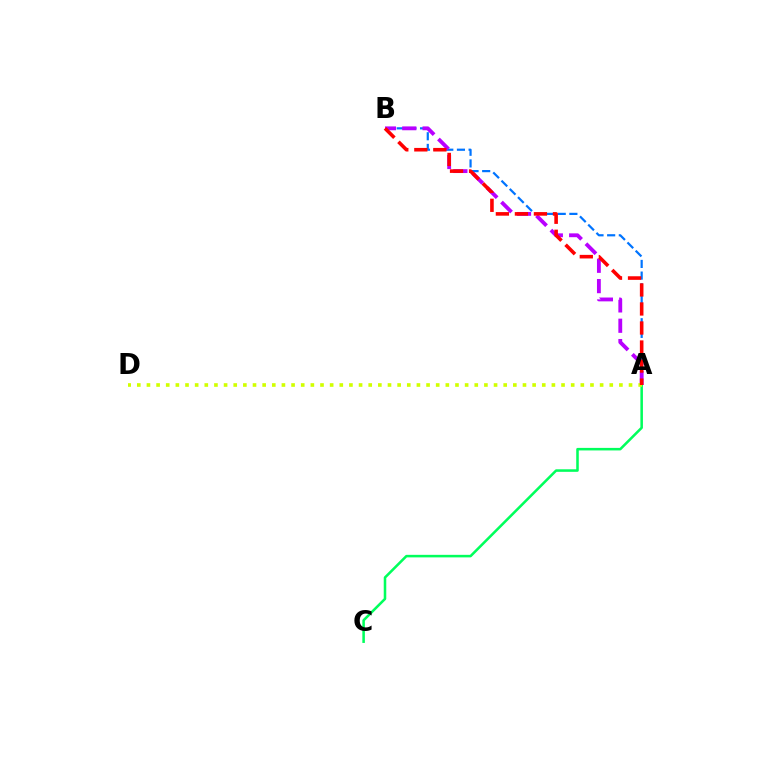{('A', 'B'): [{'color': '#0074ff', 'line_style': 'dashed', 'thickness': 1.58}, {'color': '#b900ff', 'line_style': 'dashed', 'thickness': 2.76}, {'color': '#ff0000', 'line_style': 'dashed', 'thickness': 2.58}], ('A', 'C'): [{'color': '#00ff5c', 'line_style': 'solid', 'thickness': 1.83}], ('A', 'D'): [{'color': '#d1ff00', 'line_style': 'dotted', 'thickness': 2.62}]}